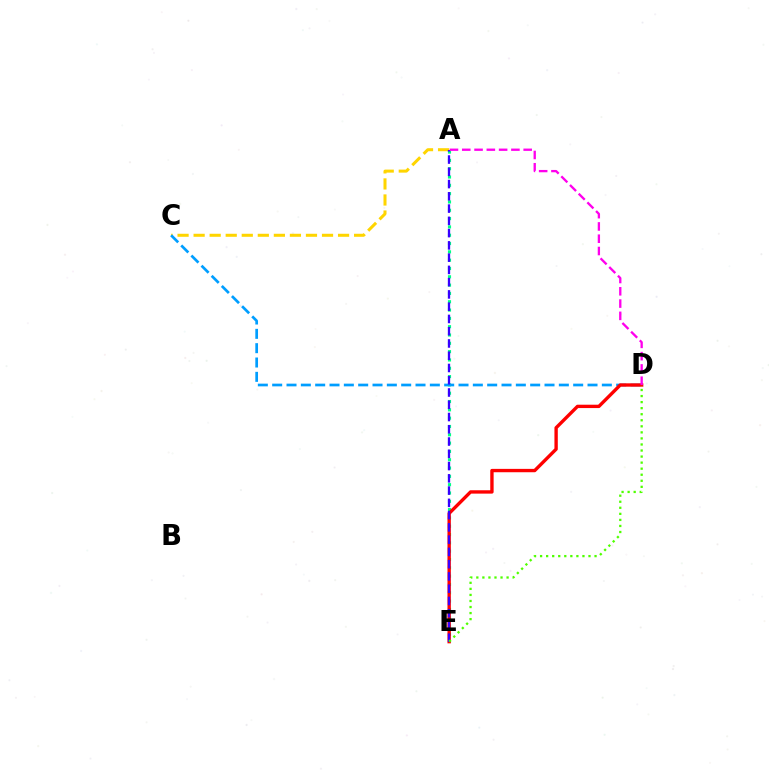{('A', 'C'): [{'color': '#ffd500', 'line_style': 'dashed', 'thickness': 2.18}], ('A', 'E'): [{'color': '#00ff86', 'line_style': 'dotted', 'thickness': 2.26}, {'color': '#3700ff', 'line_style': 'dashed', 'thickness': 1.67}], ('C', 'D'): [{'color': '#009eff', 'line_style': 'dashed', 'thickness': 1.95}], ('D', 'E'): [{'color': '#ff0000', 'line_style': 'solid', 'thickness': 2.42}, {'color': '#4fff00', 'line_style': 'dotted', 'thickness': 1.64}], ('A', 'D'): [{'color': '#ff00ed', 'line_style': 'dashed', 'thickness': 1.67}]}